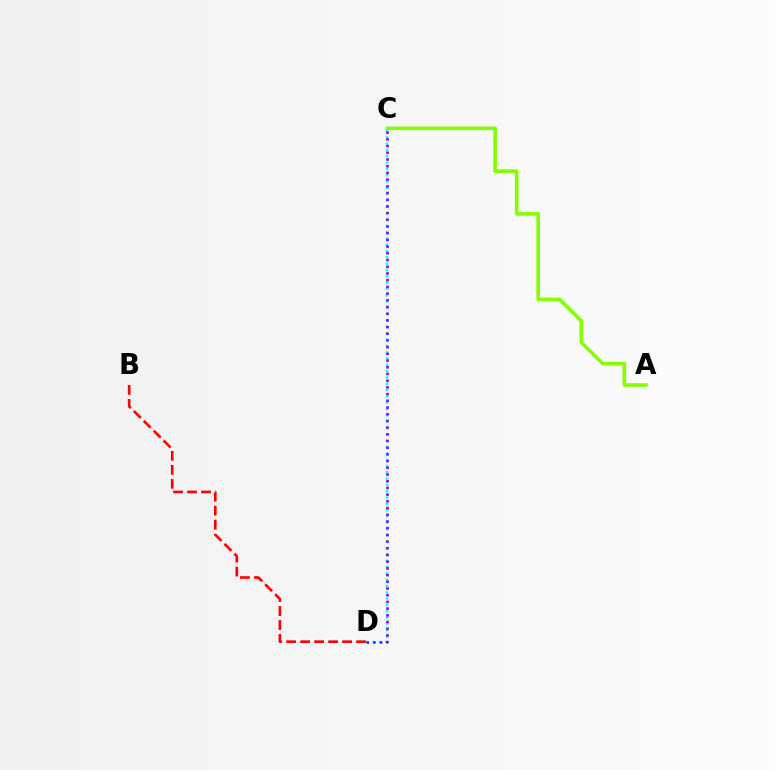{('C', 'D'): [{'color': '#00fff6', 'line_style': 'dotted', 'thickness': 1.72}, {'color': '#7200ff', 'line_style': 'dotted', 'thickness': 1.82}], ('A', 'C'): [{'color': '#84ff00', 'line_style': 'solid', 'thickness': 2.59}], ('B', 'D'): [{'color': '#ff0000', 'line_style': 'dashed', 'thickness': 1.9}]}